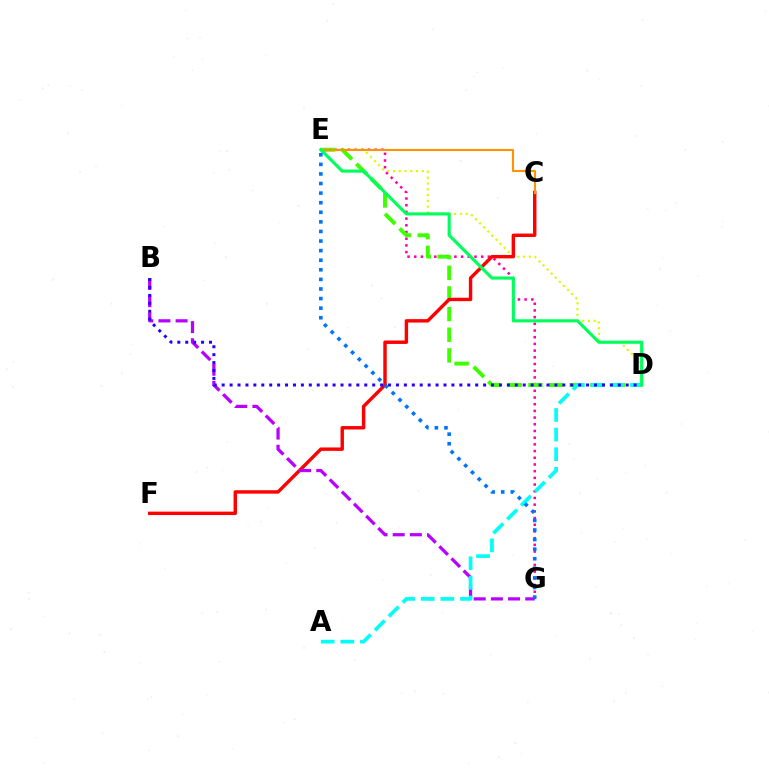{('E', 'G'): [{'color': '#ff00ac', 'line_style': 'dotted', 'thickness': 1.82}, {'color': '#0074ff', 'line_style': 'dotted', 'thickness': 2.6}], ('D', 'E'): [{'color': '#3dff00', 'line_style': 'dashed', 'thickness': 2.81}, {'color': '#d1ff00', 'line_style': 'dotted', 'thickness': 1.57}, {'color': '#00ff5c', 'line_style': 'solid', 'thickness': 2.25}], ('C', 'F'): [{'color': '#ff0000', 'line_style': 'solid', 'thickness': 2.46}], ('C', 'E'): [{'color': '#ff9400', 'line_style': 'solid', 'thickness': 1.52}], ('B', 'G'): [{'color': '#b900ff', 'line_style': 'dashed', 'thickness': 2.33}], ('A', 'D'): [{'color': '#00fff6', 'line_style': 'dashed', 'thickness': 2.67}], ('B', 'D'): [{'color': '#2500ff', 'line_style': 'dotted', 'thickness': 2.15}]}